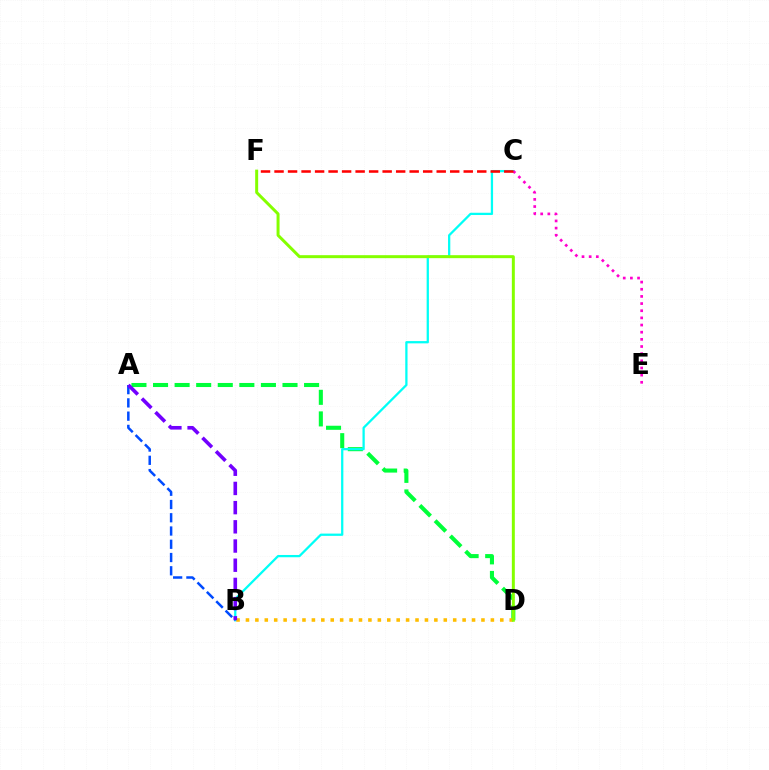{('A', 'D'): [{'color': '#00ff39', 'line_style': 'dashed', 'thickness': 2.93}], ('B', 'C'): [{'color': '#00fff6', 'line_style': 'solid', 'thickness': 1.63}], ('A', 'B'): [{'color': '#004bff', 'line_style': 'dashed', 'thickness': 1.8}, {'color': '#7200ff', 'line_style': 'dashed', 'thickness': 2.61}], ('C', 'E'): [{'color': '#ff00cf', 'line_style': 'dotted', 'thickness': 1.94}], ('B', 'D'): [{'color': '#ffbd00', 'line_style': 'dotted', 'thickness': 2.56}], ('D', 'F'): [{'color': '#84ff00', 'line_style': 'solid', 'thickness': 2.15}], ('C', 'F'): [{'color': '#ff0000', 'line_style': 'dashed', 'thickness': 1.84}]}